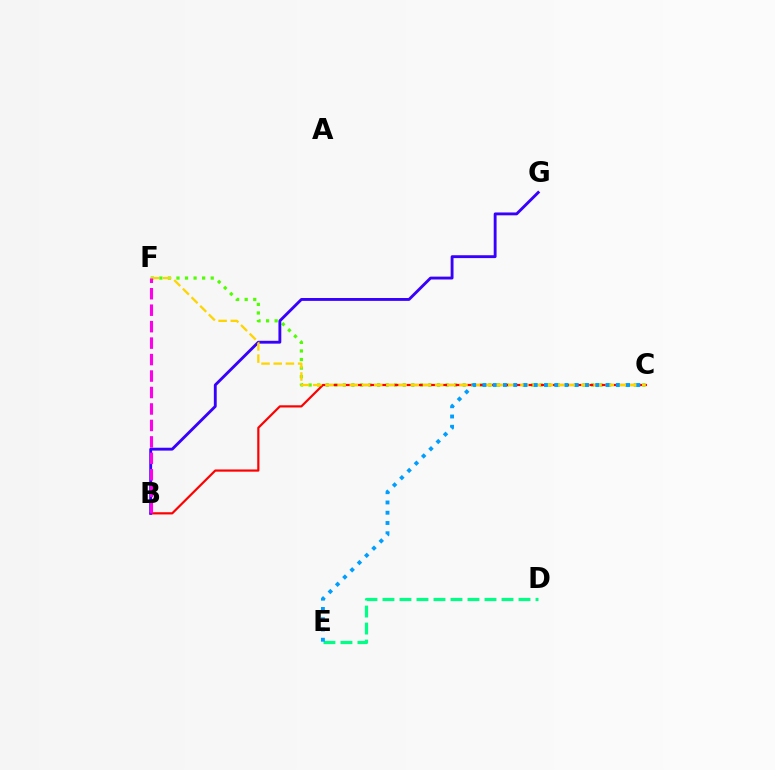{('C', 'F'): [{'color': '#4fff00', 'line_style': 'dotted', 'thickness': 2.33}, {'color': '#ffd500', 'line_style': 'dashed', 'thickness': 1.66}], ('B', 'C'): [{'color': '#ff0000', 'line_style': 'solid', 'thickness': 1.58}], ('B', 'G'): [{'color': '#3700ff', 'line_style': 'solid', 'thickness': 2.06}], ('D', 'E'): [{'color': '#00ff86', 'line_style': 'dashed', 'thickness': 2.31}], ('B', 'F'): [{'color': '#ff00ed', 'line_style': 'dashed', 'thickness': 2.24}], ('C', 'E'): [{'color': '#009eff', 'line_style': 'dotted', 'thickness': 2.79}]}